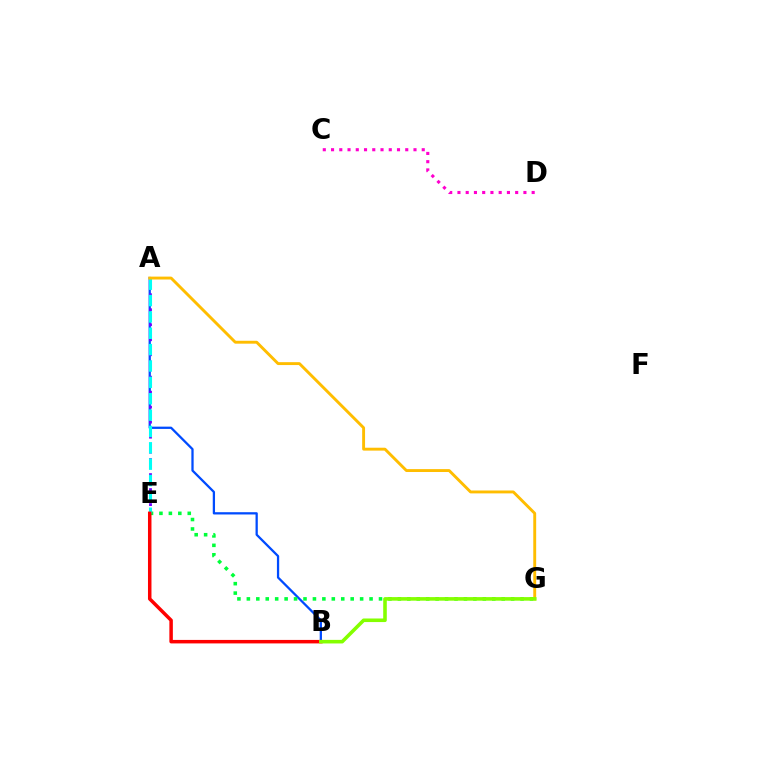{('A', 'B'): [{'color': '#004bff', 'line_style': 'solid', 'thickness': 1.64}], ('A', 'E'): [{'color': '#7200ff', 'line_style': 'dotted', 'thickness': 2.04}, {'color': '#00fff6', 'line_style': 'dashed', 'thickness': 2.22}], ('C', 'D'): [{'color': '#ff00cf', 'line_style': 'dotted', 'thickness': 2.24}], ('E', 'G'): [{'color': '#00ff39', 'line_style': 'dotted', 'thickness': 2.56}], ('A', 'G'): [{'color': '#ffbd00', 'line_style': 'solid', 'thickness': 2.08}], ('B', 'E'): [{'color': '#ff0000', 'line_style': 'solid', 'thickness': 2.51}], ('B', 'G'): [{'color': '#84ff00', 'line_style': 'solid', 'thickness': 2.58}]}